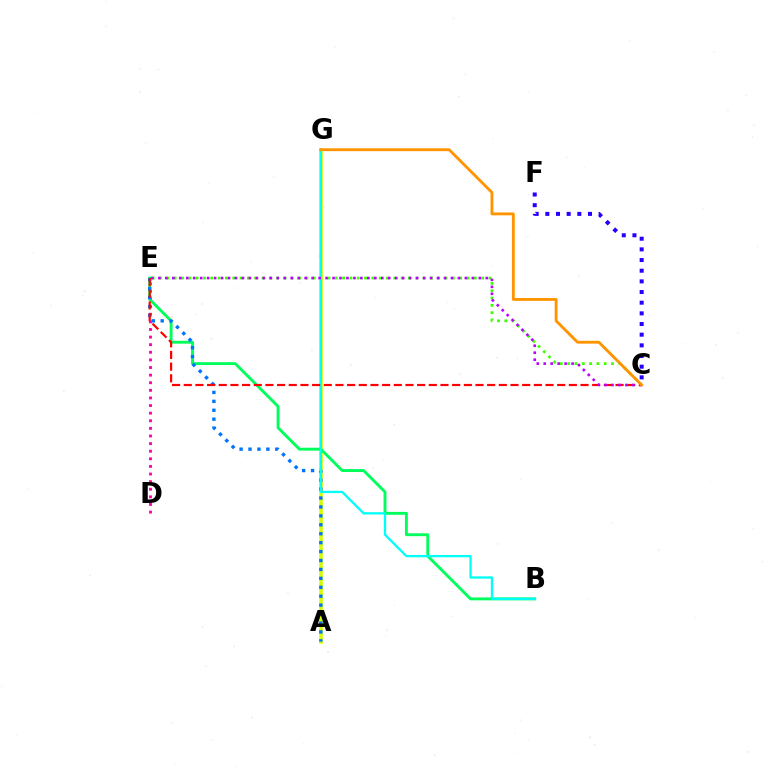{('D', 'E'): [{'color': '#ff00ac', 'line_style': 'dotted', 'thickness': 2.07}], ('C', 'E'): [{'color': '#3dff00', 'line_style': 'dotted', 'thickness': 1.99}, {'color': '#ff0000', 'line_style': 'dashed', 'thickness': 1.59}, {'color': '#b900ff', 'line_style': 'dotted', 'thickness': 1.89}], ('A', 'G'): [{'color': '#d1ff00', 'line_style': 'solid', 'thickness': 2.59}], ('B', 'E'): [{'color': '#00ff5c', 'line_style': 'solid', 'thickness': 2.08}], ('C', 'F'): [{'color': '#2500ff', 'line_style': 'dotted', 'thickness': 2.9}], ('A', 'E'): [{'color': '#0074ff', 'line_style': 'dotted', 'thickness': 2.43}], ('B', 'G'): [{'color': '#00fff6', 'line_style': 'solid', 'thickness': 1.66}], ('C', 'G'): [{'color': '#ff9400', 'line_style': 'solid', 'thickness': 2.05}]}